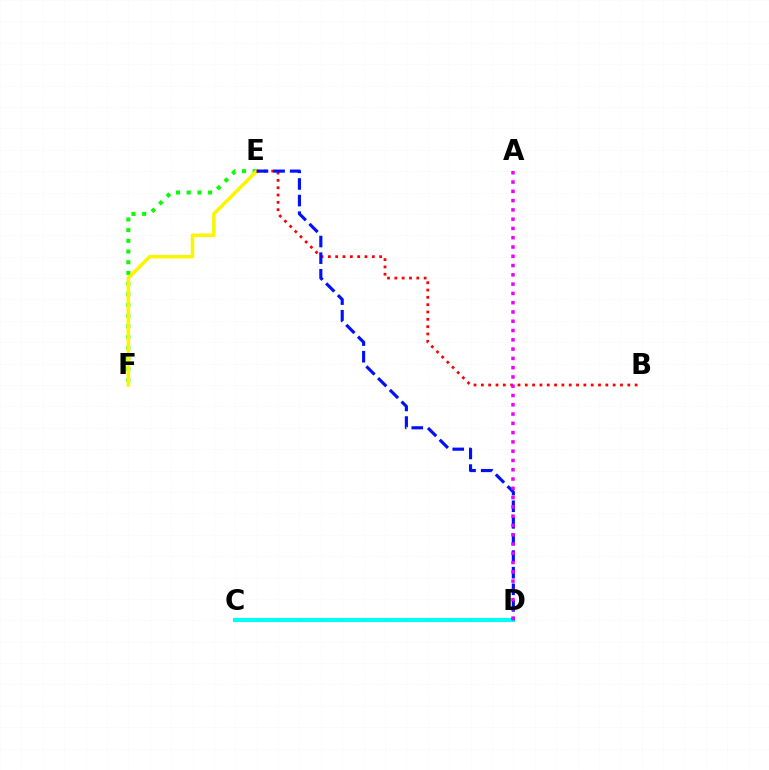{('E', 'F'): [{'color': '#08ff00', 'line_style': 'dotted', 'thickness': 2.9}, {'color': '#fcf500', 'line_style': 'solid', 'thickness': 2.55}], ('B', 'E'): [{'color': '#ff0000', 'line_style': 'dotted', 'thickness': 1.99}], ('C', 'D'): [{'color': '#00fff6', 'line_style': 'solid', 'thickness': 2.94}], ('D', 'E'): [{'color': '#0010ff', 'line_style': 'dashed', 'thickness': 2.26}], ('A', 'D'): [{'color': '#ee00ff', 'line_style': 'dotted', 'thickness': 2.52}]}